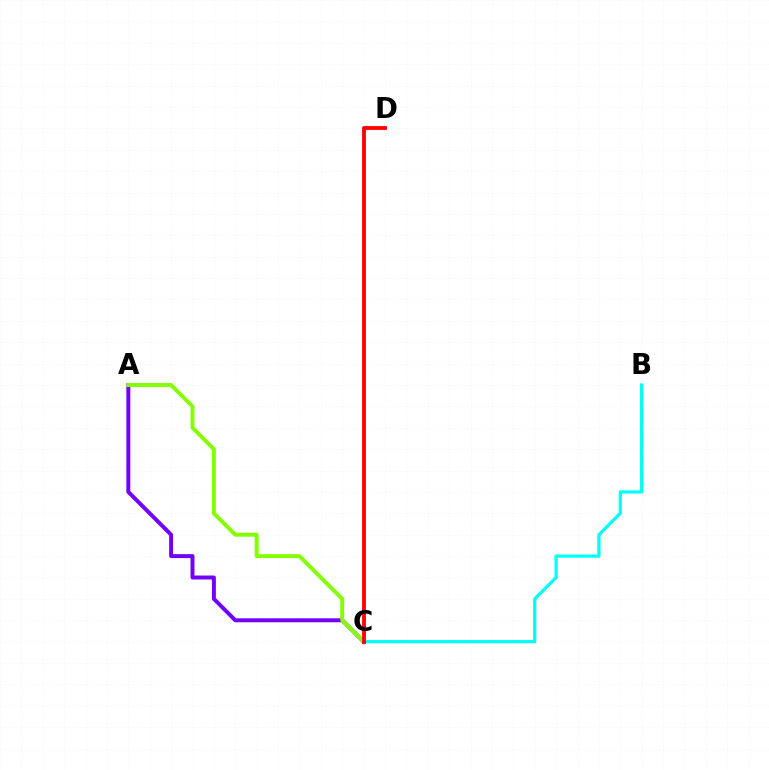{('A', 'C'): [{'color': '#7200ff', 'line_style': 'solid', 'thickness': 2.85}, {'color': '#84ff00', 'line_style': 'solid', 'thickness': 2.83}], ('B', 'C'): [{'color': '#00fff6', 'line_style': 'solid', 'thickness': 2.33}], ('C', 'D'): [{'color': '#ff0000', 'line_style': 'solid', 'thickness': 2.75}]}